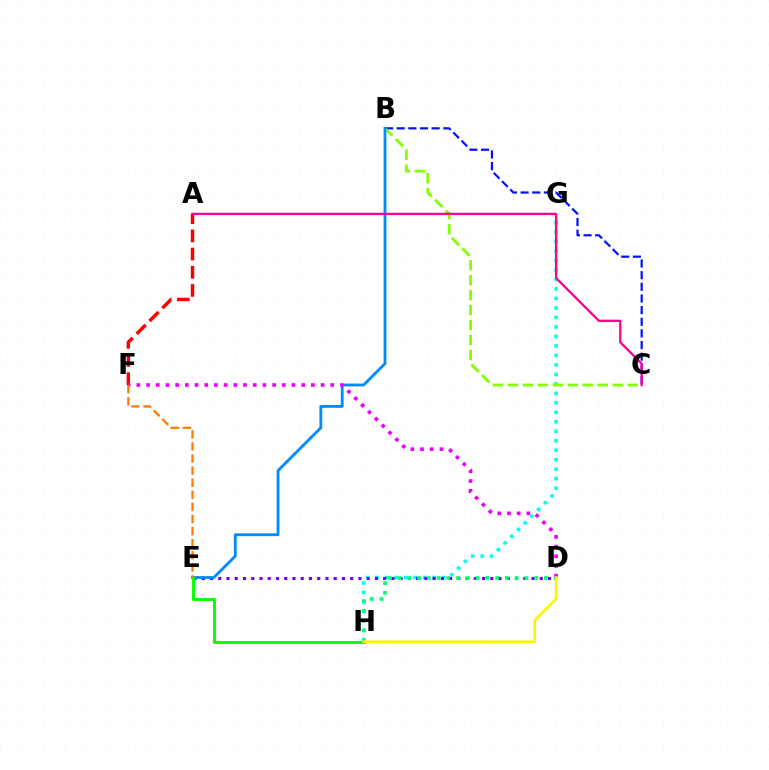{('B', 'C'): [{'color': '#0010ff', 'line_style': 'dashed', 'thickness': 1.58}, {'color': '#84ff00', 'line_style': 'dashed', 'thickness': 2.03}], ('G', 'H'): [{'color': '#00fff6', 'line_style': 'dotted', 'thickness': 2.58}], ('D', 'E'): [{'color': '#7200ff', 'line_style': 'dotted', 'thickness': 2.24}], ('B', 'E'): [{'color': '#008cff', 'line_style': 'solid', 'thickness': 2.04}], ('A', 'F'): [{'color': '#ff0000', 'line_style': 'dashed', 'thickness': 2.47}], ('D', 'H'): [{'color': '#00ff74', 'line_style': 'dotted', 'thickness': 2.65}, {'color': '#fcf500', 'line_style': 'solid', 'thickness': 1.9}], ('A', 'C'): [{'color': '#ff0094', 'line_style': 'solid', 'thickness': 1.66}], ('D', 'F'): [{'color': '#ee00ff', 'line_style': 'dotted', 'thickness': 2.63}], ('E', 'H'): [{'color': '#08ff00', 'line_style': 'solid', 'thickness': 2.13}], ('E', 'F'): [{'color': '#ff7c00', 'line_style': 'dashed', 'thickness': 1.64}]}